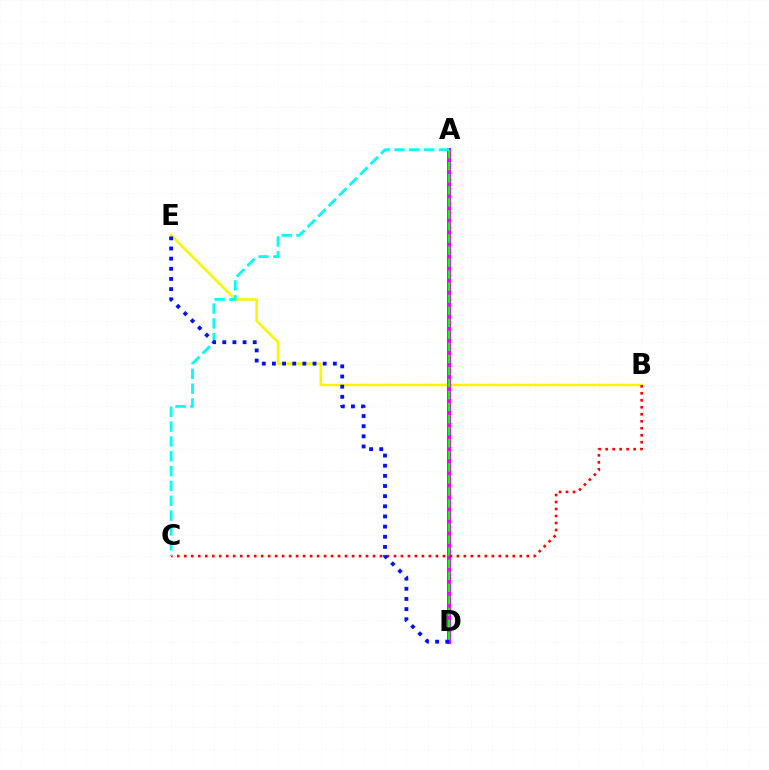{('B', 'E'): [{'color': '#fcf500', 'line_style': 'solid', 'thickness': 1.85}], ('A', 'D'): [{'color': '#ee00ff', 'line_style': 'solid', 'thickness': 2.9}, {'color': '#08ff00', 'line_style': 'dashed', 'thickness': 1.64}], ('B', 'C'): [{'color': '#ff0000', 'line_style': 'dotted', 'thickness': 1.9}], ('A', 'C'): [{'color': '#00fff6', 'line_style': 'dashed', 'thickness': 2.01}], ('D', 'E'): [{'color': '#0010ff', 'line_style': 'dotted', 'thickness': 2.76}]}